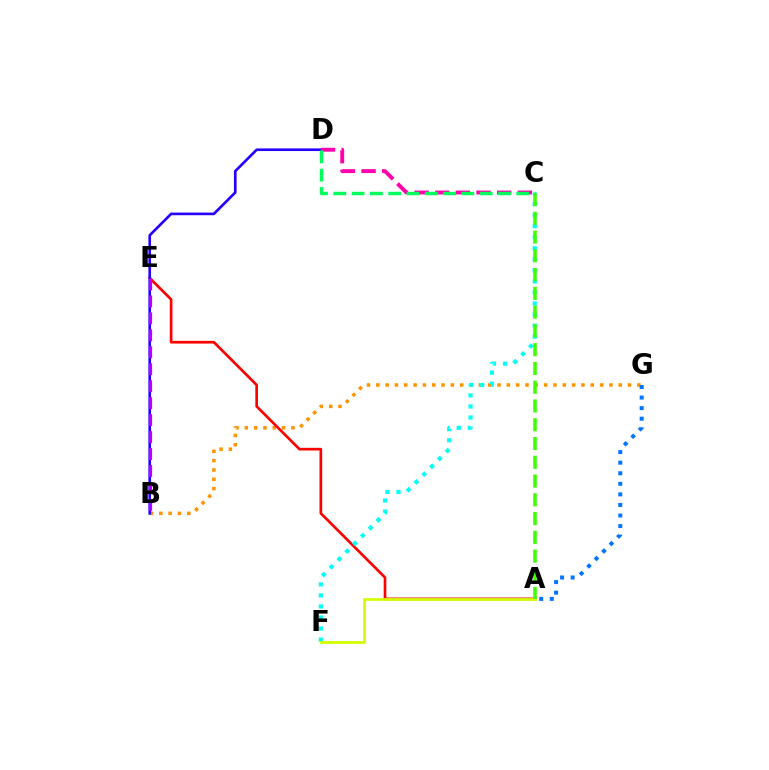{('B', 'G'): [{'color': '#ff9400', 'line_style': 'dotted', 'thickness': 2.53}], ('A', 'E'): [{'color': '#ff0000', 'line_style': 'solid', 'thickness': 1.93}], ('C', 'F'): [{'color': '#00fff6', 'line_style': 'dotted', 'thickness': 3.0}], ('B', 'D'): [{'color': '#2500ff', 'line_style': 'solid', 'thickness': 1.91}], ('A', 'F'): [{'color': '#d1ff00', 'line_style': 'solid', 'thickness': 1.99}], ('B', 'E'): [{'color': '#b900ff', 'line_style': 'dashed', 'thickness': 2.3}], ('A', 'G'): [{'color': '#0074ff', 'line_style': 'dotted', 'thickness': 2.87}], ('C', 'D'): [{'color': '#ff00ac', 'line_style': 'dashed', 'thickness': 2.8}, {'color': '#00ff5c', 'line_style': 'dashed', 'thickness': 2.49}], ('A', 'C'): [{'color': '#3dff00', 'line_style': 'dashed', 'thickness': 2.55}]}